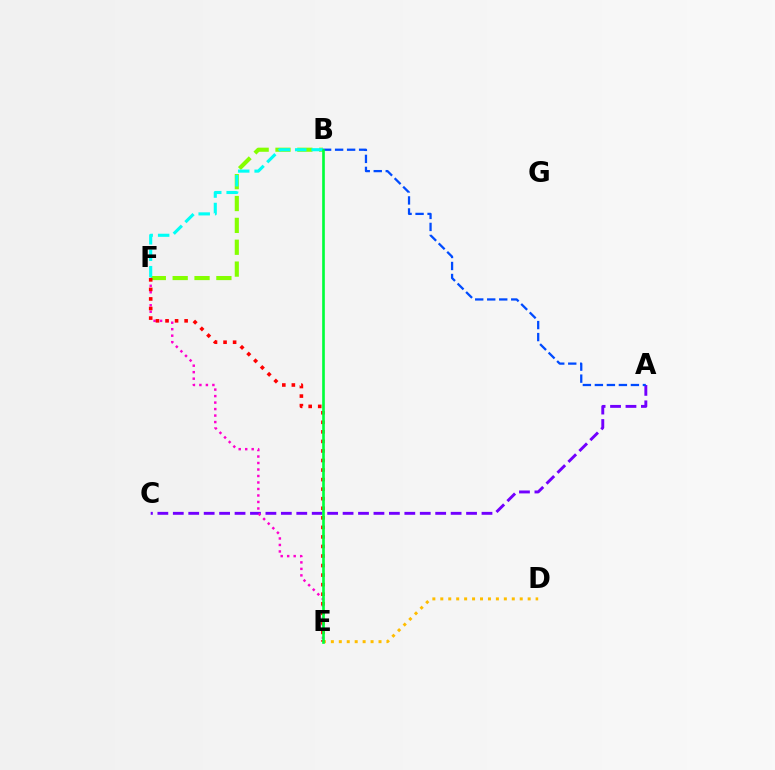{('B', 'F'): [{'color': '#84ff00', 'line_style': 'dashed', 'thickness': 2.97}, {'color': '#00fff6', 'line_style': 'dashed', 'thickness': 2.24}], ('A', 'C'): [{'color': '#7200ff', 'line_style': 'dashed', 'thickness': 2.1}], ('A', 'B'): [{'color': '#004bff', 'line_style': 'dashed', 'thickness': 1.63}], ('E', 'F'): [{'color': '#ff00cf', 'line_style': 'dotted', 'thickness': 1.76}, {'color': '#ff0000', 'line_style': 'dotted', 'thickness': 2.59}], ('D', 'E'): [{'color': '#ffbd00', 'line_style': 'dotted', 'thickness': 2.16}], ('B', 'E'): [{'color': '#00ff39', 'line_style': 'solid', 'thickness': 1.91}]}